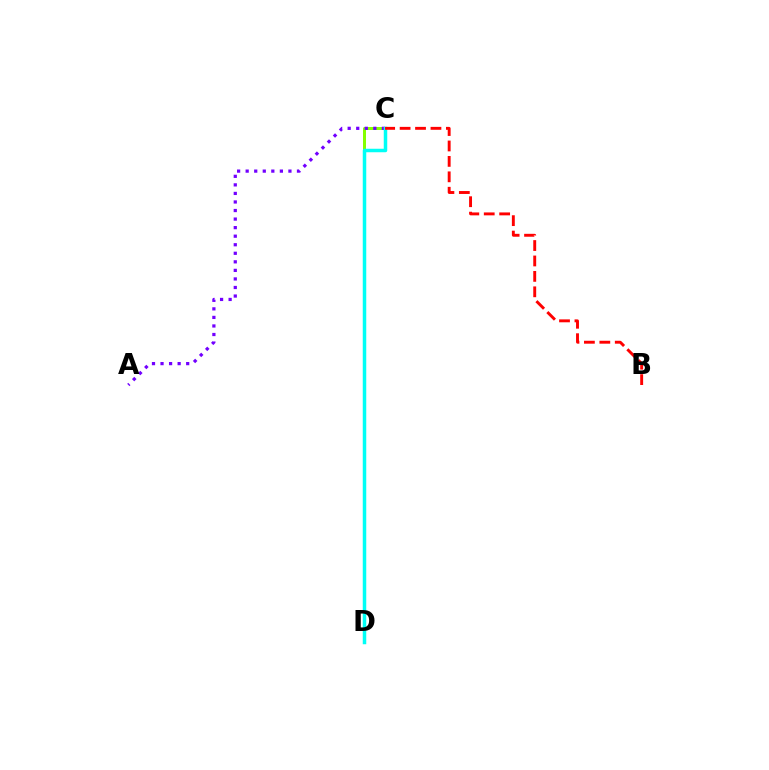{('C', 'D'): [{'color': '#84ff00', 'line_style': 'solid', 'thickness': 2.16}, {'color': '#00fff6', 'line_style': 'solid', 'thickness': 2.52}], ('A', 'C'): [{'color': '#7200ff', 'line_style': 'dotted', 'thickness': 2.32}], ('B', 'C'): [{'color': '#ff0000', 'line_style': 'dashed', 'thickness': 2.1}]}